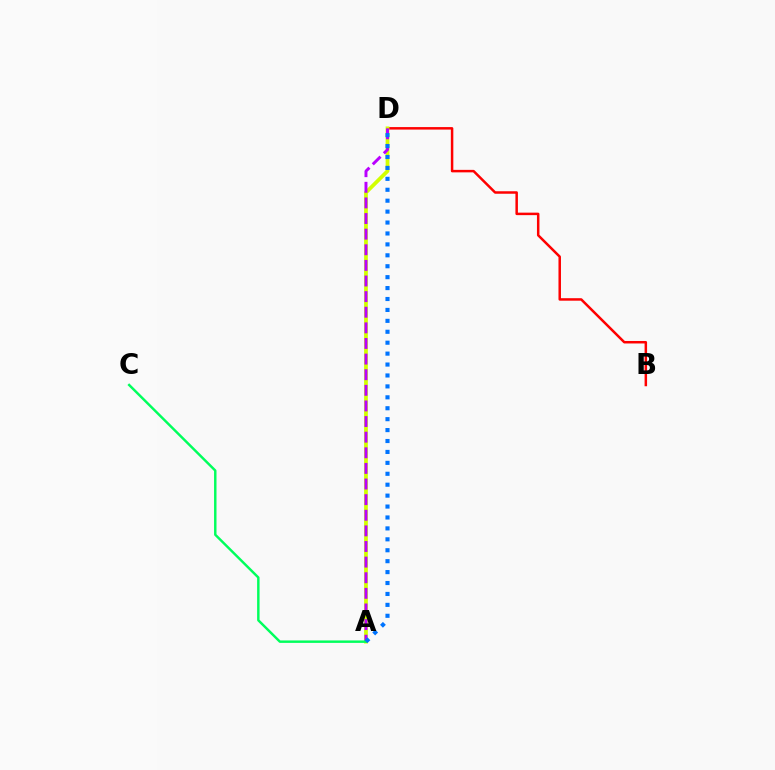{('B', 'D'): [{'color': '#ff0000', 'line_style': 'solid', 'thickness': 1.79}], ('A', 'D'): [{'color': '#d1ff00', 'line_style': 'solid', 'thickness': 2.7}, {'color': '#b900ff', 'line_style': 'dashed', 'thickness': 2.12}, {'color': '#0074ff', 'line_style': 'dotted', 'thickness': 2.97}], ('A', 'C'): [{'color': '#00ff5c', 'line_style': 'solid', 'thickness': 1.76}]}